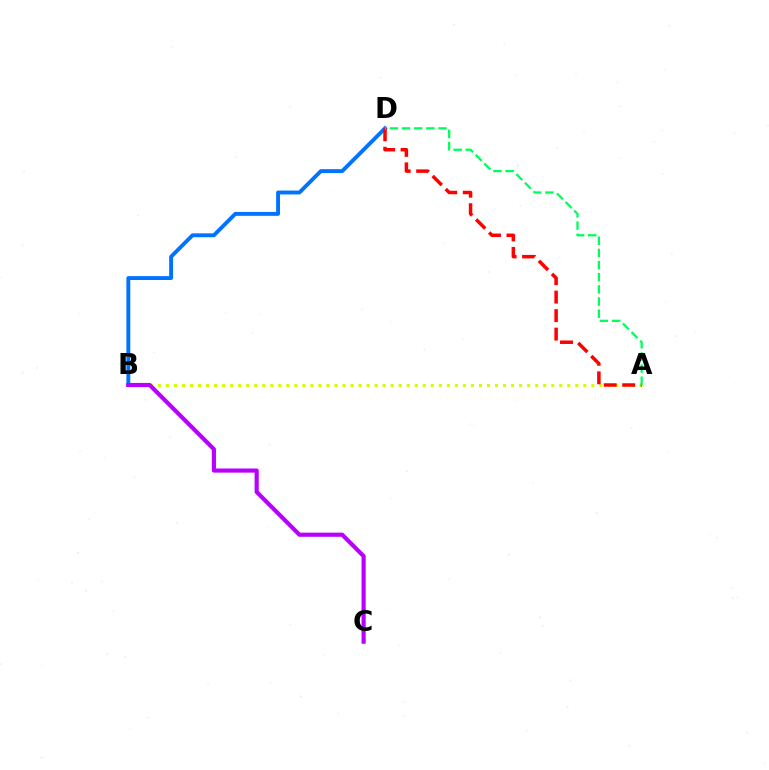{('A', 'B'): [{'color': '#d1ff00', 'line_style': 'dotted', 'thickness': 2.18}], ('B', 'D'): [{'color': '#0074ff', 'line_style': 'solid', 'thickness': 2.8}], ('A', 'D'): [{'color': '#ff0000', 'line_style': 'dashed', 'thickness': 2.51}, {'color': '#00ff5c', 'line_style': 'dashed', 'thickness': 1.65}], ('B', 'C'): [{'color': '#b900ff', 'line_style': 'solid', 'thickness': 2.99}]}